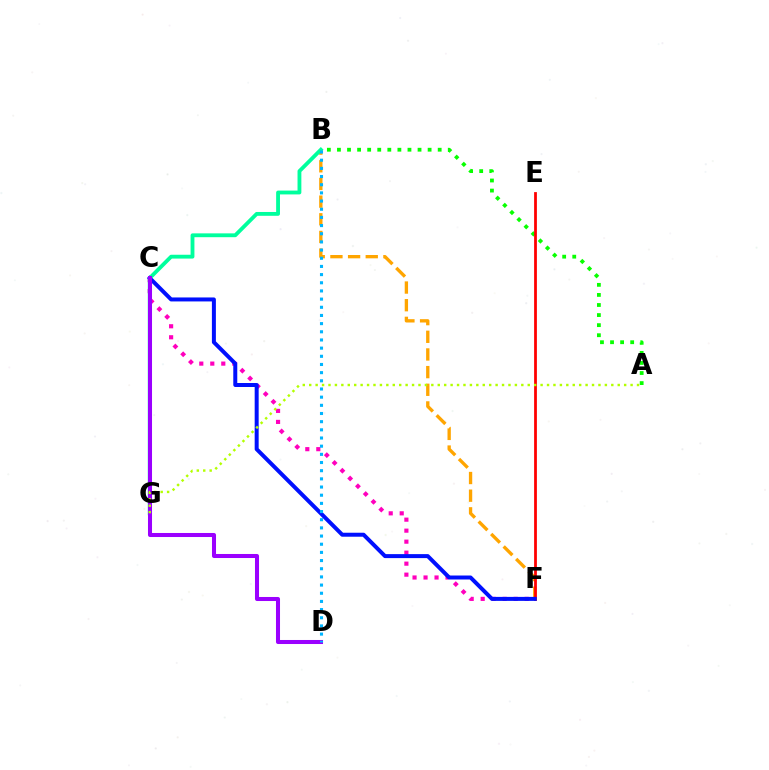{('B', 'F'): [{'color': '#ffa500', 'line_style': 'dashed', 'thickness': 2.4}], ('A', 'B'): [{'color': '#08ff00', 'line_style': 'dotted', 'thickness': 2.74}], ('C', 'F'): [{'color': '#ff00bd', 'line_style': 'dotted', 'thickness': 2.99}, {'color': '#0010ff', 'line_style': 'solid', 'thickness': 2.87}], ('E', 'F'): [{'color': '#ff0000', 'line_style': 'solid', 'thickness': 2.0}], ('B', 'G'): [{'color': '#00ff9d', 'line_style': 'solid', 'thickness': 2.76}], ('C', 'D'): [{'color': '#9b00ff', 'line_style': 'solid', 'thickness': 2.91}], ('A', 'G'): [{'color': '#b3ff00', 'line_style': 'dotted', 'thickness': 1.75}], ('B', 'D'): [{'color': '#00b5ff', 'line_style': 'dotted', 'thickness': 2.22}]}